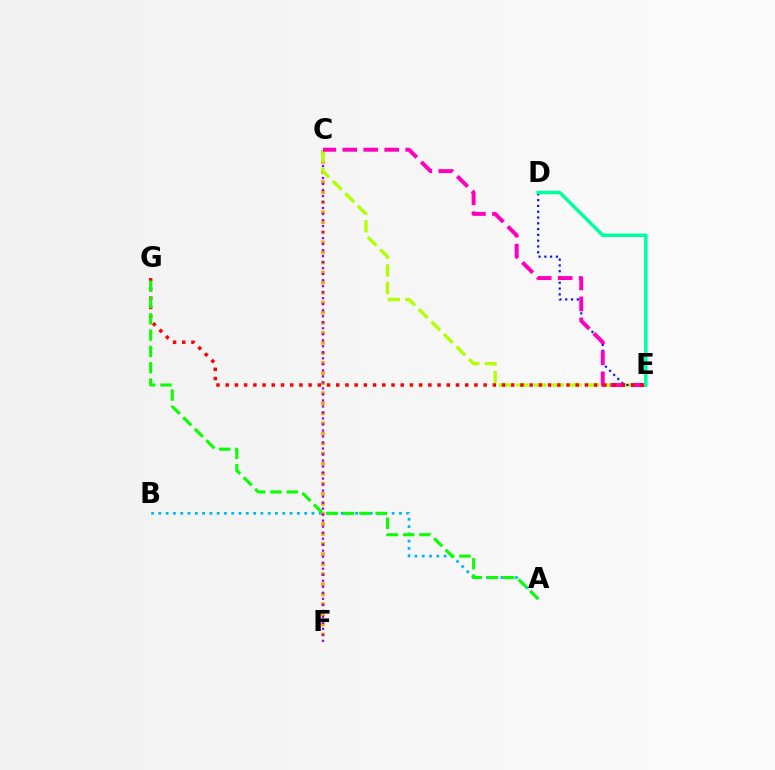{('A', 'B'): [{'color': '#00b5ff', 'line_style': 'dotted', 'thickness': 1.98}], ('C', 'F'): [{'color': '#ffa500', 'line_style': 'dotted', 'thickness': 2.73}, {'color': '#9b00ff', 'line_style': 'dotted', 'thickness': 1.63}], ('C', 'E'): [{'color': '#b3ff00', 'line_style': 'dashed', 'thickness': 2.4}, {'color': '#ff00bd', 'line_style': 'dashed', 'thickness': 2.85}], ('D', 'E'): [{'color': '#0010ff', 'line_style': 'dotted', 'thickness': 1.57}, {'color': '#00ff9d', 'line_style': 'solid', 'thickness': 2.53}], ('E', 'G'): [{'color': '#ff0000', 'line_style': 'dotted', 'thickness': 2.5}], ('A', 'G'): [{'color': '#08ff00', 'line_style': 'dashed', 'thickness': 2.21}]}